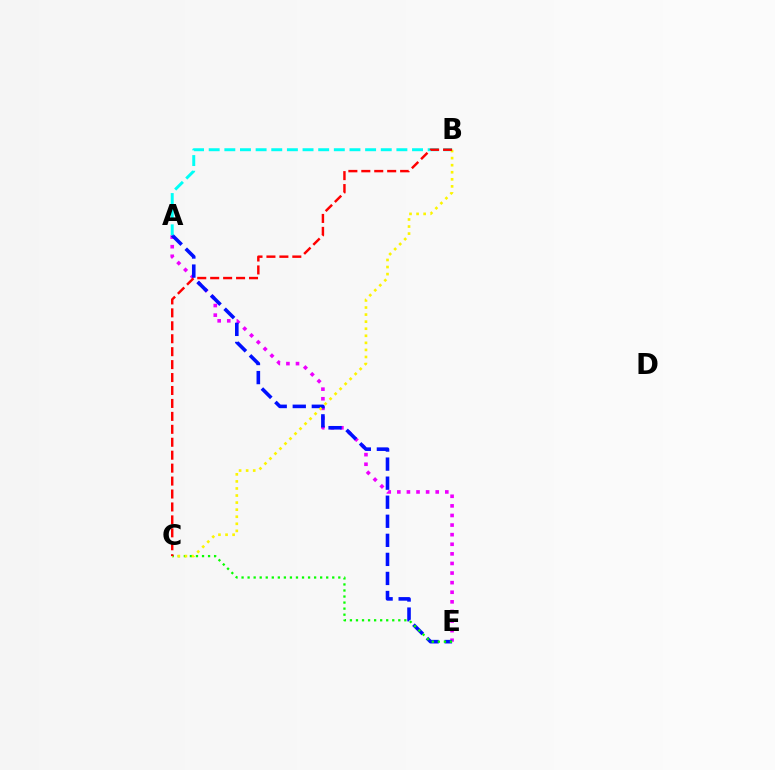{('A', 'E'): [{'color': '#ee00ff', 'line_style': 'dotted', 'thickness': 2.61}, {'color': '#0010ff', 'line_style': 'dashed', 'thickness': 2.59}], ('A', 'B'): [{'color': '#00fff6', 'line_style': 'dashed', 'thickness': 2.12}], ('C', 'E'): [{'color': '#08ff00', 'line_style': 'dotted', 'thickness': 1.64}], ('B', 'C'): [{'color': '#fcf500', 'line_style': 'dotted', 'thickness': 1.92}, {'color': '#ff0000', 'line_style': 'dashed', 'thickness': 1.76}]}